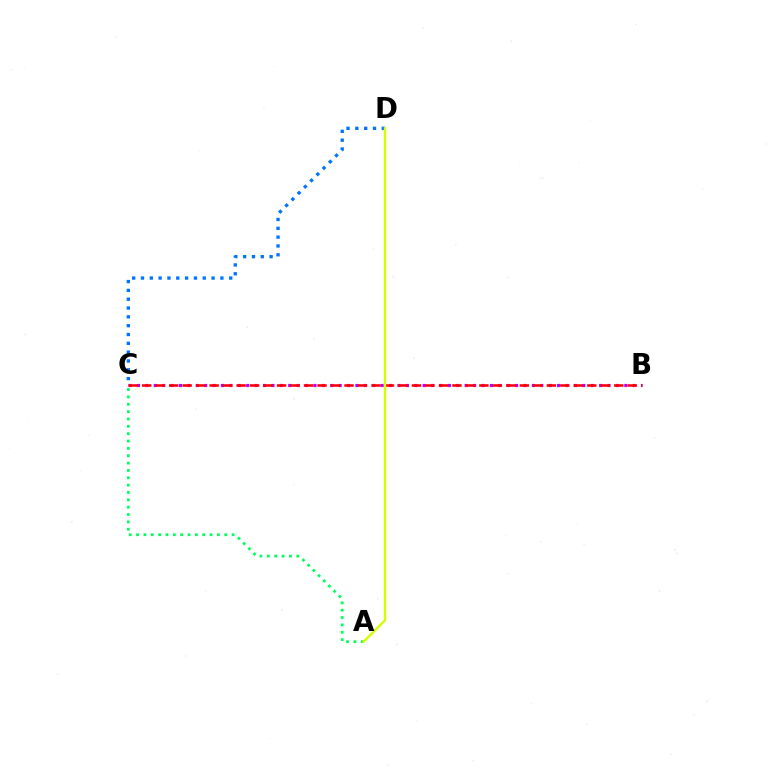{('B', 'C'): [{'color': '#b900ff', 'line_style': 'dotted', 'thickness': 2.28}, {'color': '#ff0000', 'line_style': 'dashed', 'thickness': 1.83}], ('C', 'D'): [{'color': '#0074ff', 'line_style': 'dotted', 'thickness': 2.4}], ('A', 'C'): [{'color': '#00ff5c', 'line_style': 'dotted', 'thickness': 2.0}], ('A', 'D'): [{'color': '#d1ff00', 'line_style': 'solid', 'thickness': 1.71}]}